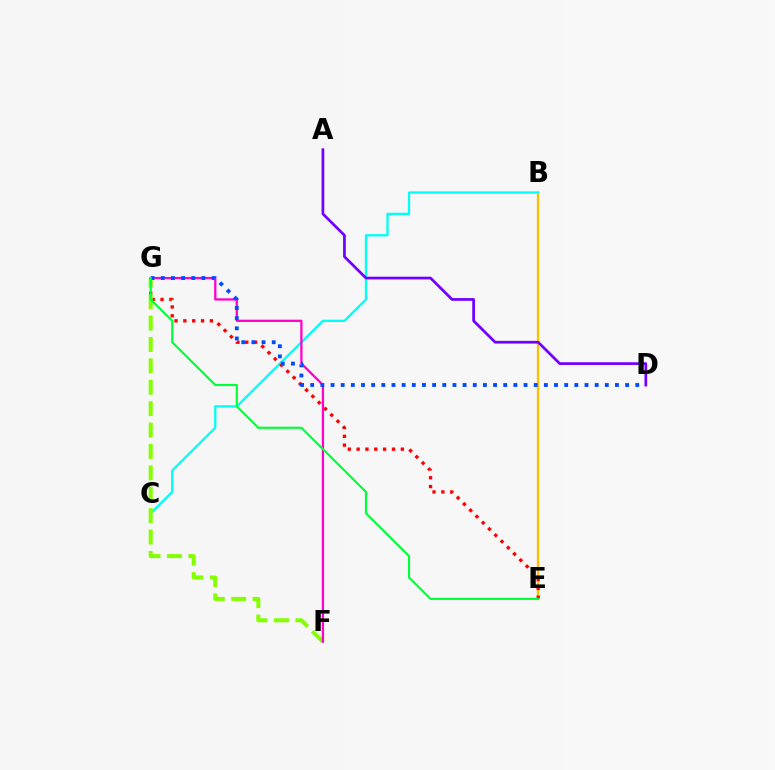{('B', 'E'): [{'color': '#ffbd00', 'line_style': 'solid', 'thickness': 1.65}], ('B', 'C'): [{'color': '#00fff6', 'line_style': 'solid', 'thickness': 1.66}], ('E', 'G'): [{'color': '#ff0000', 'line_style': 'dotted', 'thickness': 2.4}, {'color': '#00ff39', 'line_style': 'solid', 'thickness': 1.55}], ('F', 'G'): [{'color': '#84ff00', 'line_style': 'dashed', 'thickness': 2.91}, {'color': '#ff00cf', 'line_style': 'solid', 'thickness': 1.64}], ('A', 'D'): [{'color': '#7200ff', 'line_style': 'solid', 'thickness': 1.97}], ('D', 'G'): [{'color': '#004bff', 'line_style': 'dotted', 'thickness': 2.76}]}